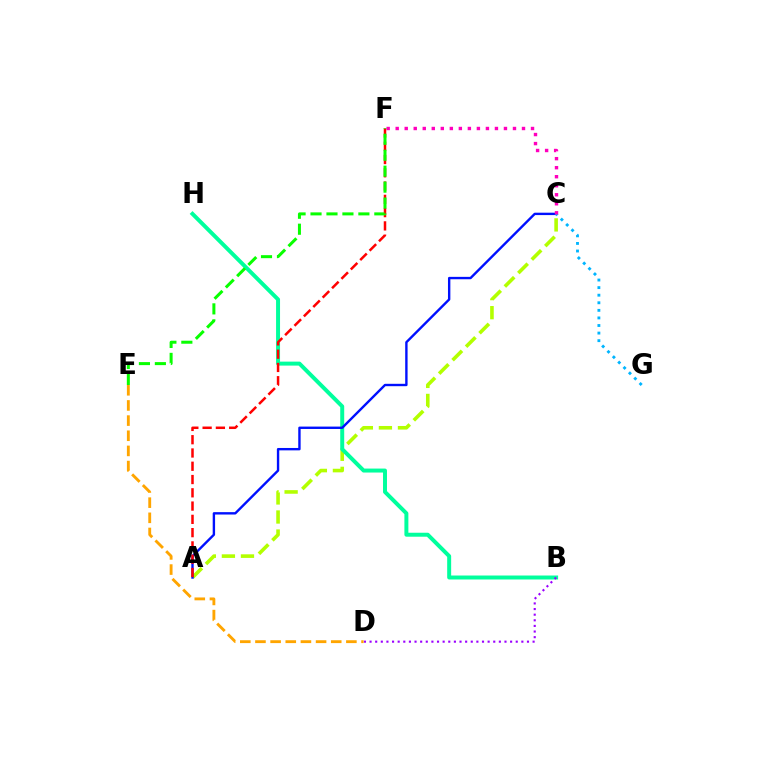{('A', 'C'): [{'color': '#b3ff00', 'line_style': 'dashed', 'thickness': 2.59}, {'color': '#0010ff', 'line_style': 'solid', 'thickness': 1.72}], ('B', 'H'): [{'color': '#00ff9d', 'line_style': 'solid', 'thickness': 2.86}], ('A', 'F'): [{'color': '#ff0000', 'line_style': 'dashed', 'thickness': 1.8}], ('B', 'D'): [{'color': '#9b00ff', 'line_style': 'dotted', 'thickness': 1.53}], ('C', 'G'): [{'color': '#00b5ff', 'line_style': 'dotted', 'thickness': 2.06}], ('C', 'F'): [{'color': '#ff00bd', 'line_style': 'dotted', 'thickness': 2.45}], ('D', 'E'): [{'color': '#ffa500', 'line_style': 'dashed', 'thickness': 2.06}], ('E', 'F'): [{'color': '#08ff00', 'line_style': 'dashed', 'thickness': 2.17}]}